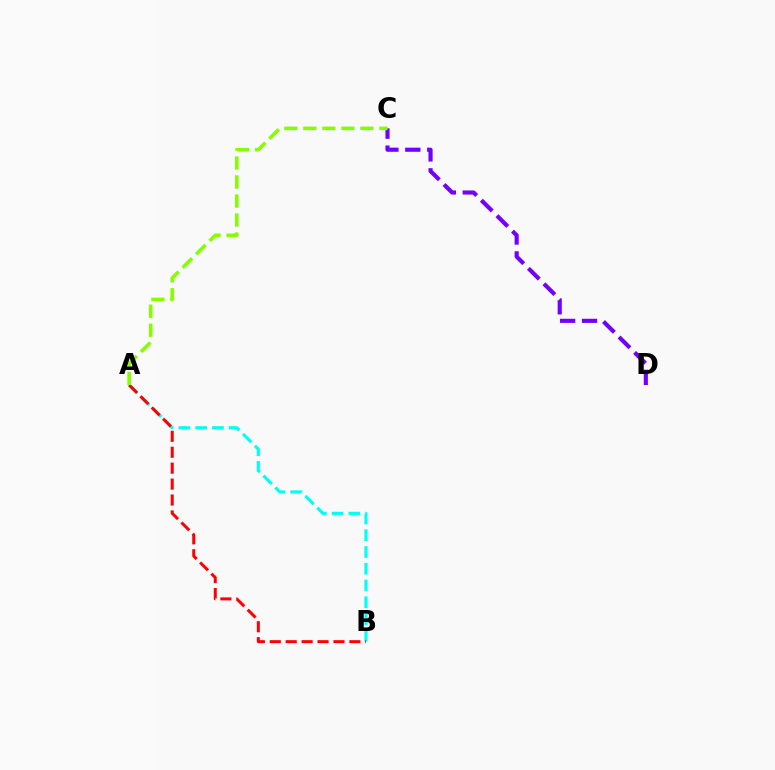{('A', 'B'): [{'color': '#00fff6', 'line_style': 'dashed', 'thickness': 2.28}, {'color': '#ff0000', 'line_style': 'dashed', 'thickness': 2.16}], ('C', 'D'): [{'color': '#7200ff', 'line_style': 'dashed', 'thickness': 2.98}], ('A', 'C'): [{'color': '#84ff00', 'line_style': 'dashed', 'thickness': 2.58}]}